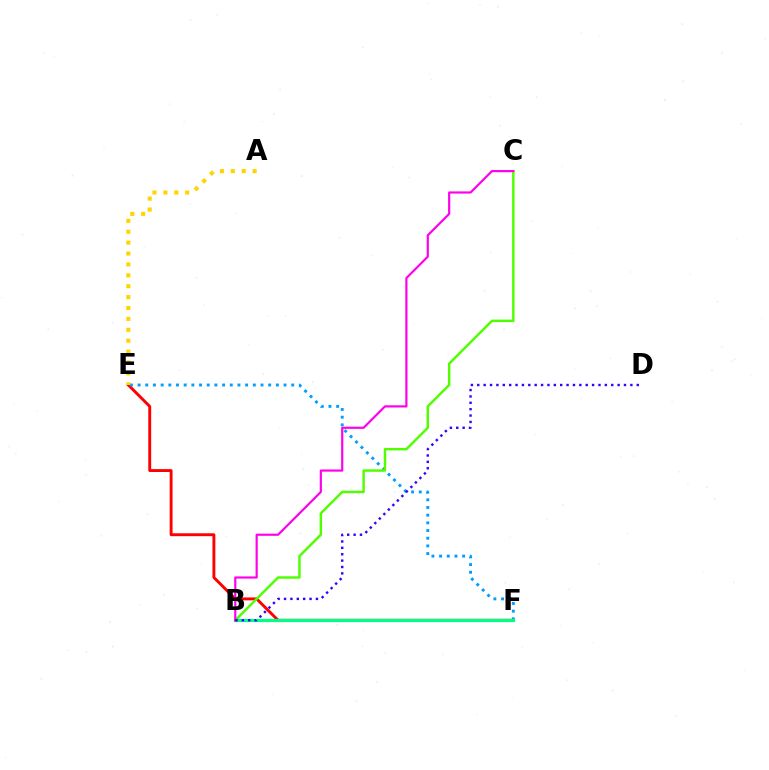{('E', 'F'): [{'color': '#ff0000', 'line_style': 'solid', 'thickness': 2.09}, {'color': '#009eff', 'line_style': 'dotted', 'thickness': 2.09}], ('A', 'E'): [{'color': '#ffd500', 'line_style': 'dotted', 'thickness': 2.96}], ('B', 'F'): [{'color': '#00ff86', 'line_style': 'solid', 'thickness': 2.31}], ('B', 'C'): [{'color': '#4fff00', 'line_style': 'solid', 'thickness': 1.76}, {'color': '#ff00ed', 'line_style': 'solid', 'thickness': 1.58}], ('B', 'D'): [{'color': '#3700ff', 'line_style': 'dotted', 'thickness': 1.73}]}